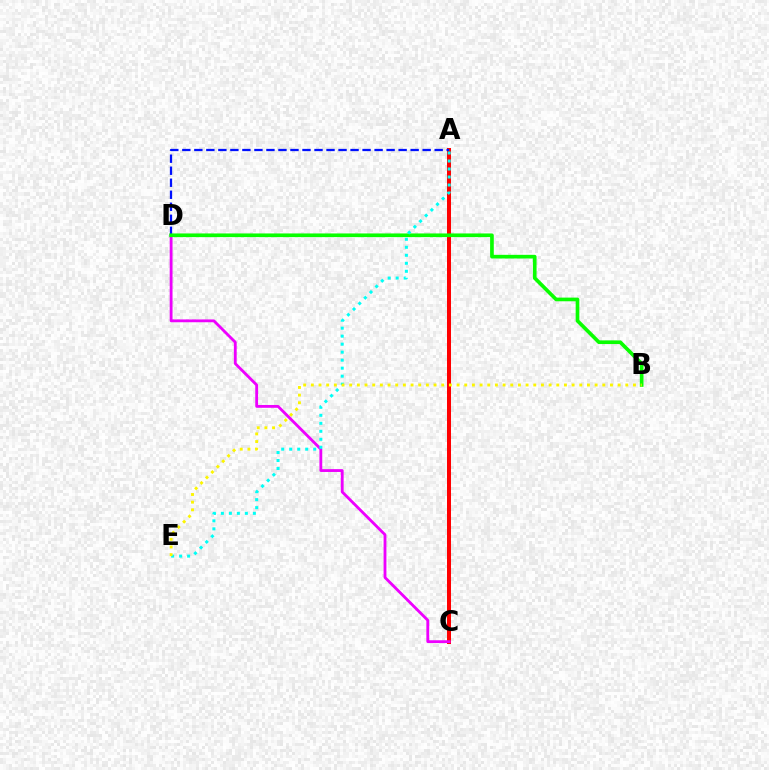{('A', 'C'): [{'color': '#ff0000', 'line_style': 'solid', 'thickness': 2.89}], ('C', 'D'): [{'color': '#ee00ff', 'line_style': 'solid', 'thickness': 2.03}], ('A', 'D'): [{'color': '#0010ff', 'line_style': 'dashed', 'thickness': 1.63}], ('B', 'D'): [{'color': '#08ff00', 'line_style': 'solid', 'thickness': 2.64}], ('A', 'E'): [{'color': '#00fff6', 'line_style': 'dotted', 'thickness': 2.17}], ('B', 'E'): [{'color': '#fcf500', 'line_style': 'dotted', 'thickness': 2.08}]}